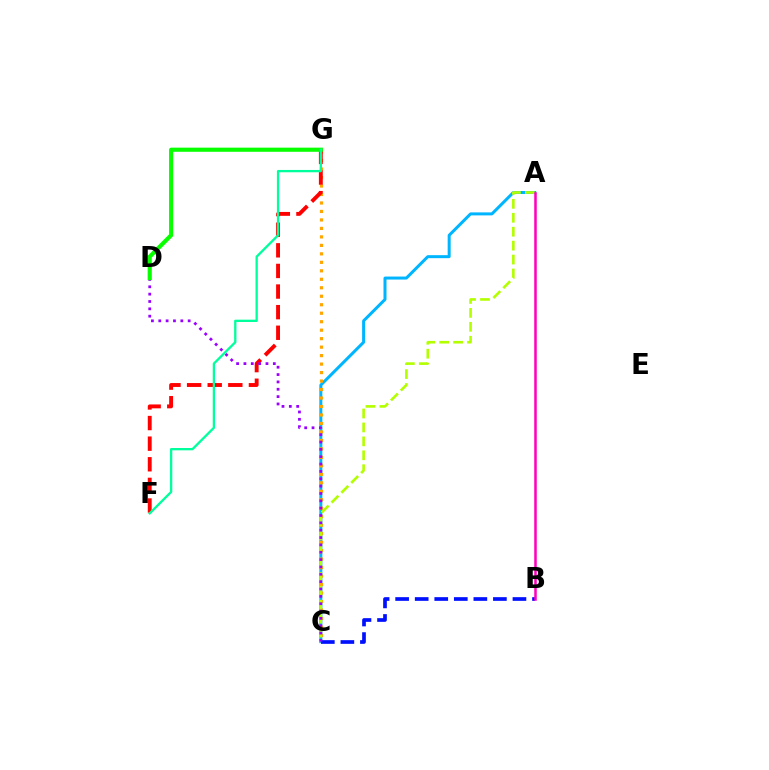{('A', 'C'): [{'color': '#00b5ff', 'line_style': 'solid', 'thickness': 2.16}, {'color': '#b3ff00', 'line_style': 'dashed', 'thickness': 1.89}], ('C', 'G'): [{'color': '#ffa500', 'line_style': 'dotted', 'thickness': 2.3}], ('B', 'C'): [{'color': '#0010ff', 'line_style': 'dashed', 'thickness': 2.66}], ('F', 'G'): [{'color': '#ff0000', 'line_style': 'dashed', 'thickness': 2.8}, {'color': '#00ff9d', 'line_style': 'solid', 'thickness': 1.67}], ('C', 'D'): [{'color': '#9b00ff', 'line_style': 'dotted', 'thickness': 2.0}], ('D', 'G'): [{'color': '#08ff00', 'line_style': 'solid', 'thickness': 2.98}], ('A', 'B'): [{'color': '#ff00bd', 'line_style': 'solid', 'thickness': 1.83}]}